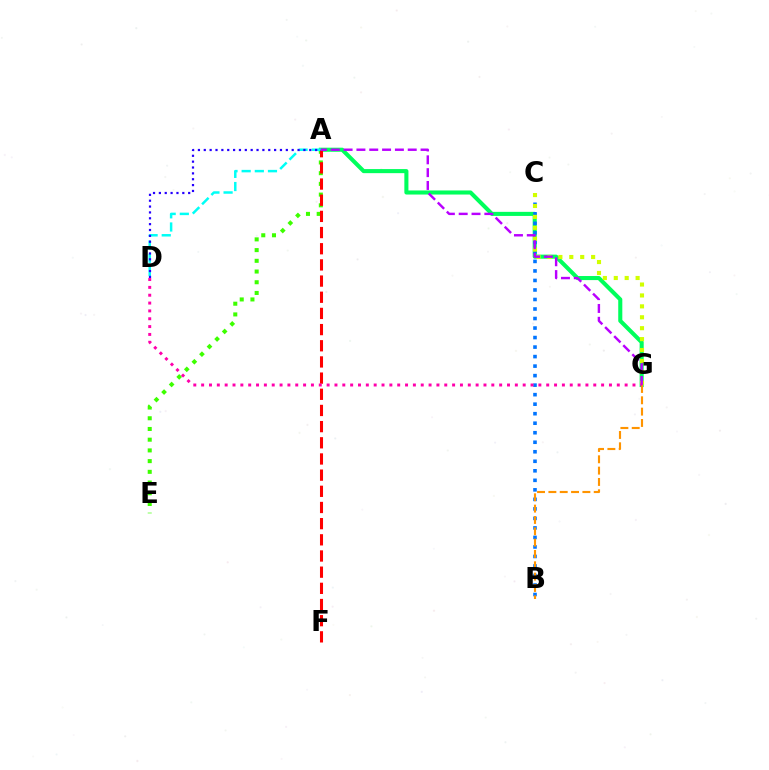{('A', 'G'): [{'color': '#00ff5c', 'line_style': 'solid', 'thickness': 2.93}, {'color': '#b900ff', 'line_style': 'dashed', 'thickness': 1.74}], ('B', 'C'): [{'color': '#0074ff', 'line_style': 'dotted', 'thickness': 2.59}], ('A', 'E'): [{'color': '#3dff00', 'line_style': 'dotted', 'thickness': 2.91}], ('C', 'G'): [{'color': '#d1ff00', 'line_style': 'dotted', 'thickness': 2.97}], ('A', 'D'): [{'color': '#00fff6', 'line_style': 'dashed', 'thickness': 1.79}, {'color': '#2500ff', 'line_style': 'dotted', 'thickness': 1.59}], ('A', 'F'): [{'color': '#ff0000', 'line_style': 'dashed', 'thickness': 2.2}], ('B', 'G'): [{'color': '#ff9400', 'line_style': 'dashed', 'thickness': 1.54}], ('D', 'G'): [{'color': '#ff00ac', 'line_style': 'dotted', 'thickness': 2.13}]}